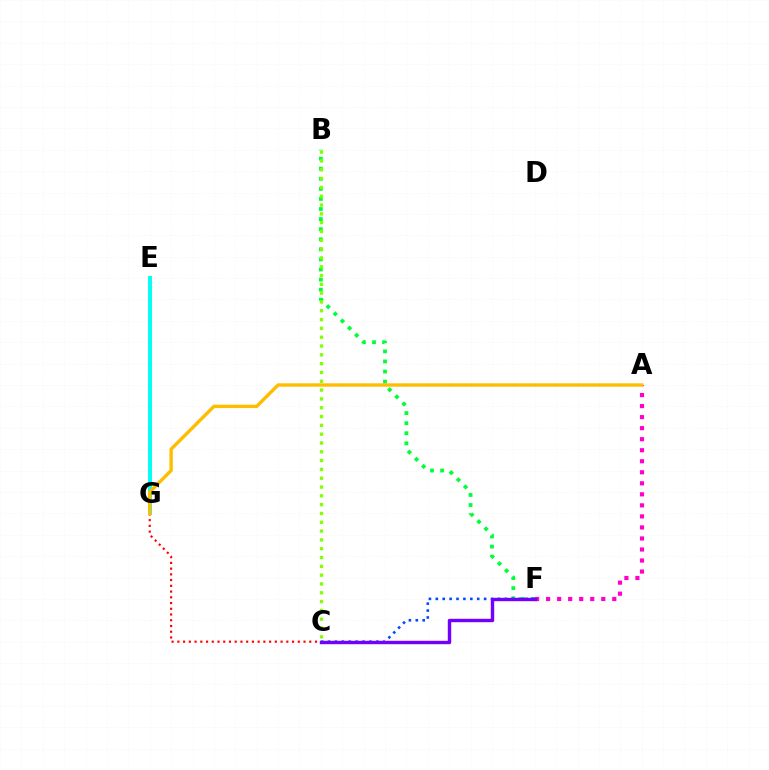{('B', 'F'): [{'color': '#00ff39', 'line_style': 'dotted', 'thickness': 2.74}], ('A', 'F'): [{'color': '#ff00cf', 'line_style': 'dotted', 'thickness': 3.0}], ('C', 'F'): [{'color': '#004bff', 'line_style': 'dotted', 'thickness': 1.88}, {'color': '#7200ff', 'line_style': 'solid', 'thickness': 2.45}], ('B', 'C'): [{'color': '#84ff00', 'line_style': 'dotted', 'thickness': 2.39}], ('C', 'G'): [{'color': '#ff0000', 'line_style': 'dotted', 'thickness': 1.56}], ('E', 'G'): [{'color': '#00fff6', 'line_style': 'solid', 'thickness': 2.84}], ('A', 'G'): [{'color': '#ffbd00', 'line_style': 'solid', 'thickness': 2.44}]}